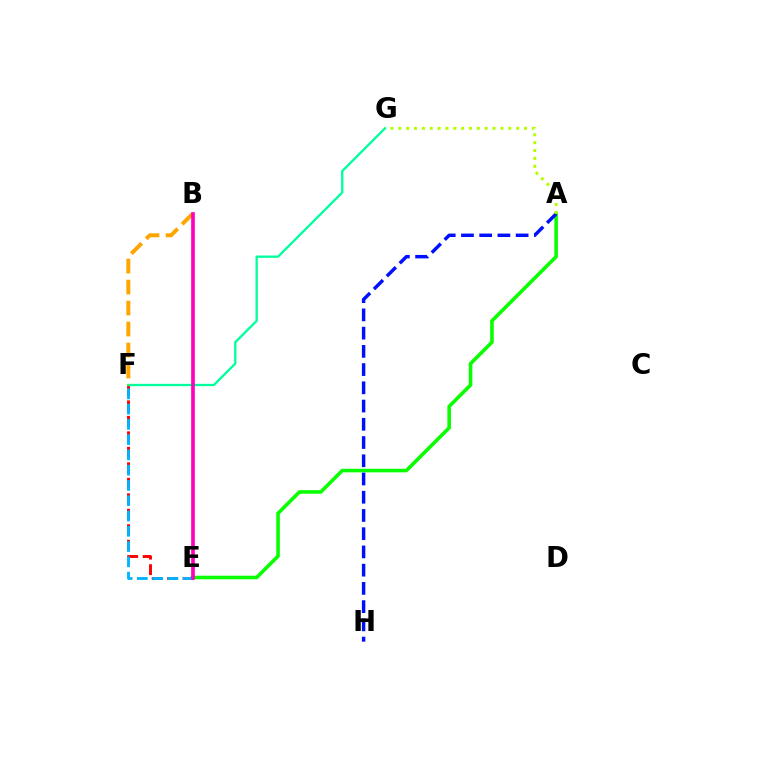{('B', 'E'): [{'color': '#9b00ff', 'line_style': 'dashed', 'thickness': 1.54}, {'color': '#ff00bd', 'line_style': 'solid', 'thickness': 2.63}], ('A', 'E'): [{'color': '#08ff00', 'line_style': 'solid', 'thickness': 2.58}], ('A', 'H'): [{'color': '#0010ff', 'line_style': 'dashed', 'thickness': 2.48}], ('E', 'F'): [{'color': '#ff0000', 'line_style': 'dashed', 'thickness': 2.1}, {'color': '#00b5ff', 'line_style': 'dashed', 'thickness': 2.07}], ('A', 'G'): [{'color': '#b3ff00', 'line_style': 'dotted', 'thickness': 2.13}], ('F', 'G'): [{'color': '#00ff9d', 'line_style': 'solid', 'thickness': 1.67}], ('B', 'F'): [{'color': '#ffa500', 'line_style': 'dashed', 'thickness': 2.85}]}